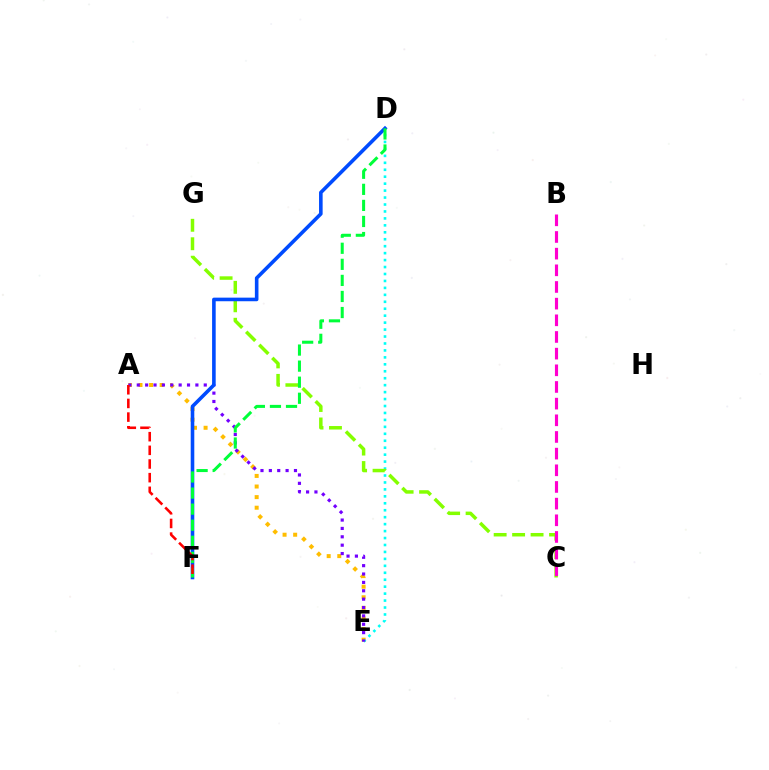{('A', 'E'): [{'color': '#ffbd00', 'line_style': 'dotted', 'thickness': 2.88}, {'color': '#7200ff', 'line_style': 'dotted', 'thickness': 2.27}], ('D', 'E'): [{'color': '#00fff6', 'line_style': 'dotted', 'thickness': 1.89}], ('C', 'G'): [{'color': '#84ff00', 'line_style': 'dashed', 'thickness': 2.51}], ('B', 'C'): [{'color': '#ff00cf', 'line_style': 'dashed', 'thickness': 2.26}], ('D', 'F'): [{'color': '#004bff', 'line_style': 'solid', 'thickness': 2.59}, {'color': '#00ff39', 'line_style': 'dashed', 'thickness': 2.18}], ('A', 'F'): [{'color': '#ff0000', 'line_style': 'dashed', 'thickness': 1.86}]}